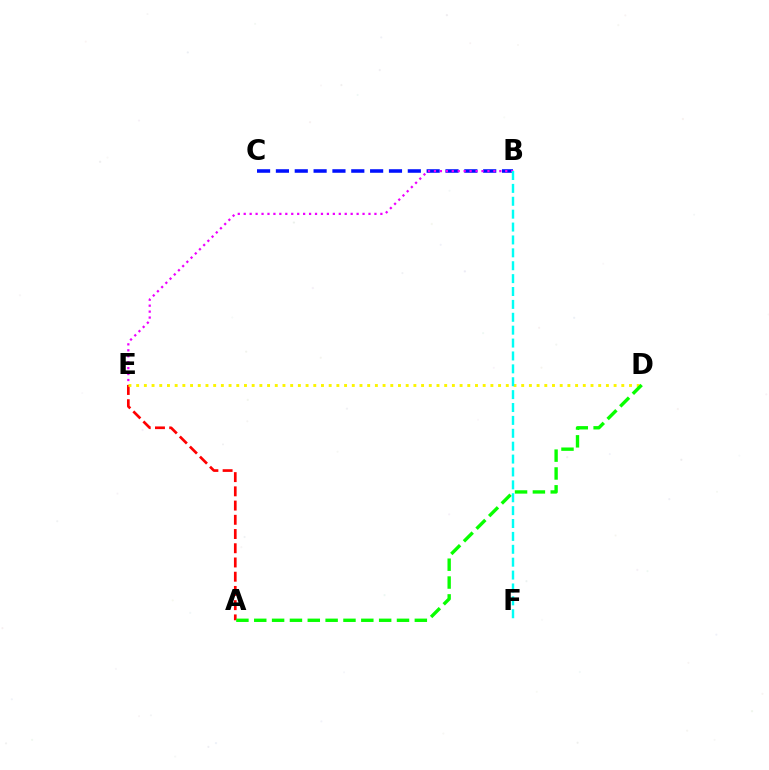{('B', 'C'): [{'color': '#0010ff', 'line_style': 'dashed', 'thickness': 2.56}], ('A', 'E'): [{'color': '#ff0000', 'line_style': 'dashed', 'thickness': 1.93}], ('B', 'E'): [{'color': '#ee00ff', 'line_style': 'dotted', 'thickness': 1.61}], ('D', 'E'): [{'color': '#fcf500', 'line_style': 'dotted', 'thickness': 2.09}], ('A', 'D'): [{'color': '#08ff00', 'line_style': 'dashed', 'thickness': 2.42}], ('B', 'F'): [{'color': '#00fff6', 'line_style': 'dashed', 'thickness': 1.75}]}